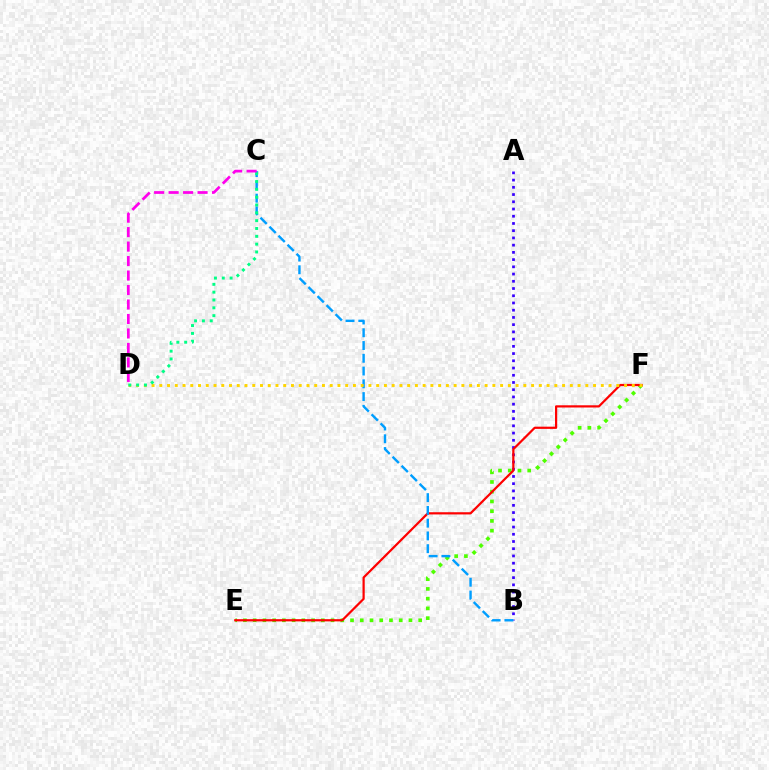{('E', 'F'): [{'color': '#4fff00', 'line_style': 'dotted', 'thickness': 2.65}, {'color': '#ff0000', 'line_style': 'solid', 'thickness': 1.59}], ('A', 'B'): [{'color': '#3700ff', 'line_style': 'dotted', 'thickness': 1.96}], ('B', 'C'): [{'color': '#009eff', 'line_style': 'dashed', 'thickness': 1.73}], ('D', 'F'): [{'color': '#ffd500', 'line_style': 'dotted', 'thickness': 2.1}], ('C', 'D'): [{'color': '#00ff86', 'line_style': 'dotted', 'thickness': 2.13}, {'color': '#ff00ed', 'line_style': 'dashed', 'thickness': 1.97}]}